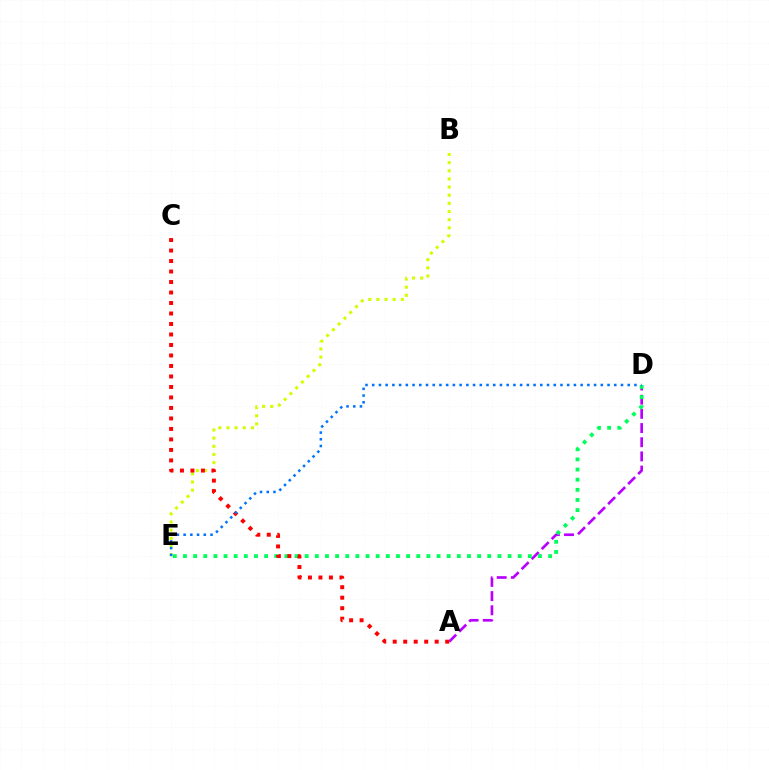{('B', 'E'): [{'color': '#d1ff00', 'line_style': 'dotted', 'thickness': 2.21}], ('A', 'D'): [{'color': '#b900ff', 'line_style': 'dashed', 'thickness': 1.93}], ('D', 'E'): [{'color': '#00ff5c', 'line_style': 'dotted', 'thickness': 2.76}, {'color': '#0074ff', 'line_style': 'dotted', 'thickness': 1.83}], ('A', 'C'): [{'color': '#ff0000', 'line_style': 'dotted', 'thickness': 2.85}]}